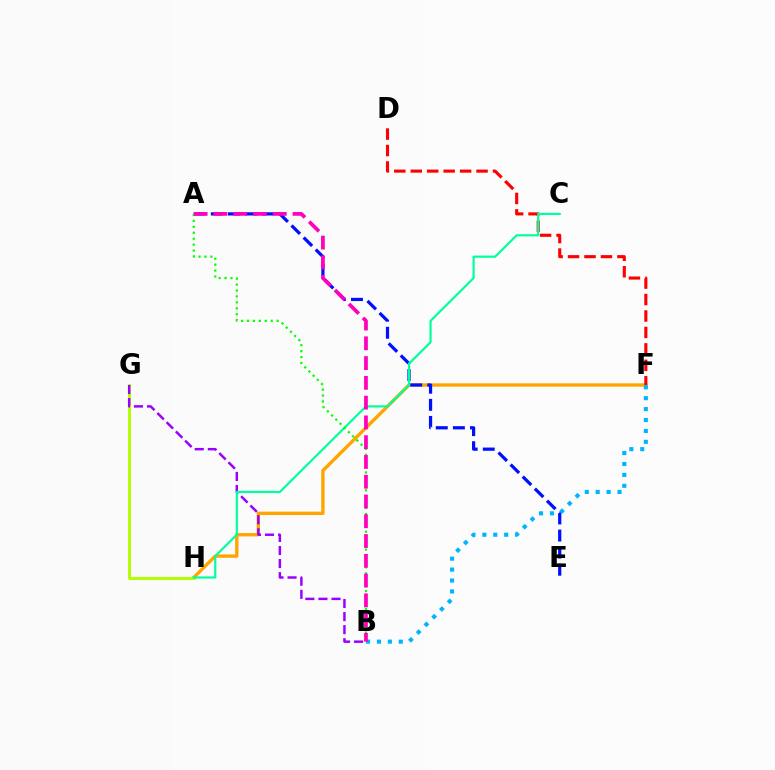{('F', 'H'): [{'color': '#ffa500', 'line_style': 'solid', 'thickness': 2.43}], ('A', 'E'): [{'color': '#0010ff', 'line_style': 'dashed', 'thickness': 2.32}], ('B', 'F'): [{'color': '#00b5ff', 'line_style': 'dotted', 'thickness': 2.97}], ('G', 'H'): [{'color': '#b3ff00', 'line_style': 'solid', 'thickness': 2.14}], ('D', 'F'): [{'color': '#ff0000', 'line_style': 'dashed', 'thickness': 2.23}], ('B', 'G'): [{'color': '#9b00ff', 'line_style': 'dashed', 'thickness': 1.78}], ('C', 'H'): [{'color': '#00ff9d', 'line_style': 'solid', 'thickness': 1.58}], ('A', 'B'): [{'color': '#08ff00', 'line_style': 'dotted', 'thickness': 1.61}, {'color': '#ff00bd', 'line_style': 'dashed', 'thickness': 2.69}]}